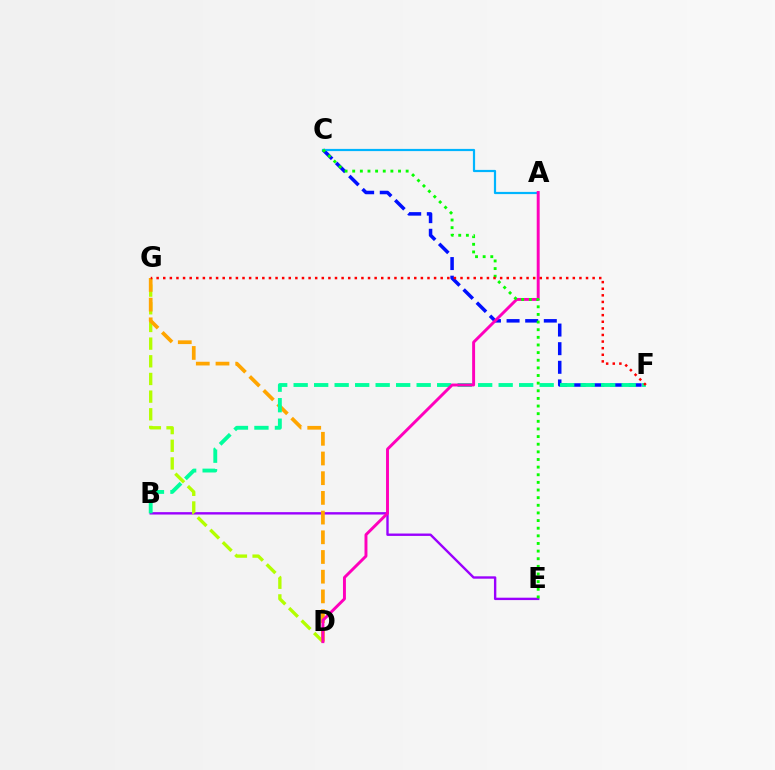{('C', 'F'): [{'color': '#0010ff', 'line_style': 'dashed', 'thickness': 2.53}], ('B', 'E'): [{'color': '#9b00ff', 'line_style': 'solid', 'thickness': 1.72}], ('D', 'G'): [{'color': '#b3ff00', 'line_style': 'dashed', 'thickness': 2.4}, {'color': '#ffa500', 'line_style': 'dashed', 'thickness': 2.68}], ('A', 'C'): [{'color': '#00b5ff', 'line_style': 'solid', 'thickness': 1.59}], ('B', 'F'): [{'color': '#00ff9d', 'line_style': 'dashed', 'thickness': 2.79}], ('A', 'D'): [{'color': '#ff00bd', 'line_style': 'solid', 'thickness': 2.11}], ('C', 'E'): [{'color': '#08ff00', 'line_style': 'dotted', 'thickness': 2.07}], ('F', 'G'): [{'color': '#ff0000', 'line_style': 'dotted', 'thickness': 1.79}]}